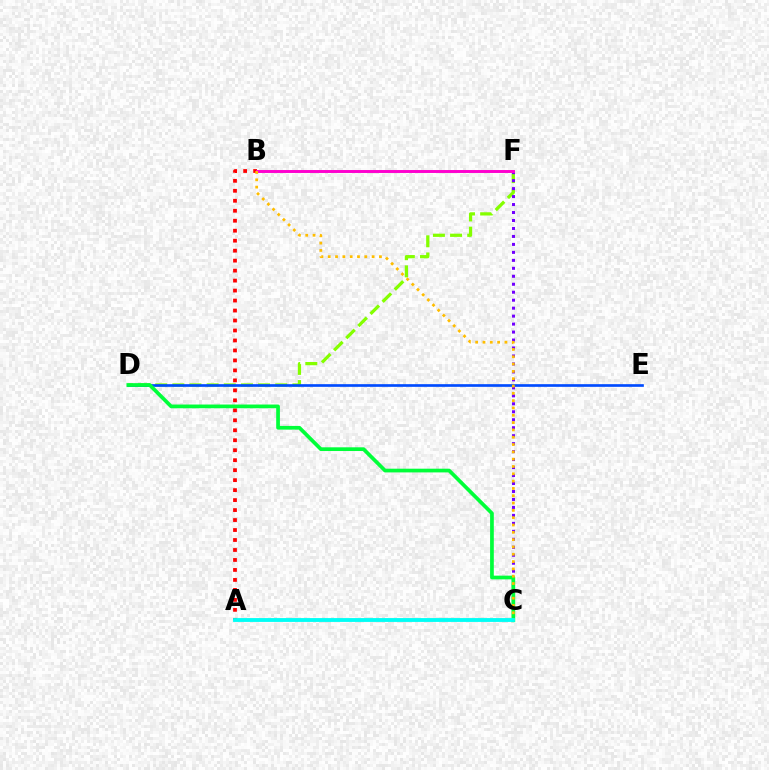{('D', 'F'): [{'color': '#84ff00', 'line_style': 'dashed', 'thickness': 2.33}], ('D', 'E'): [{'color': '#004bff', 'line_style': 'solid', 'thickness': 1.93}], ('A', 'B'): [{'color': '#ff0000', 'line_style': 'dotted', 'thickness': 2.71}], ('C', 'F'): [{'color': '#7200ff', 'line_style': 'dotted', 'thickness': 2.17}], ('C', 'D'): [{'color': '#00ff39', 'line_style': 'solid', 'thickness': 2.67}], ('B', 'F'): [{'color': '#ff00cf', 'line_style': 'solid', 'thickness': 2.12}], ('B', 'C'): [{'color': '#ffbd00', 'line_style': 'dotted', 'thickness': 1.99}], ('A', 'C'): [{'color': '#00fff6', 'line_style': 'solid', 'thickness': 2.76}]}